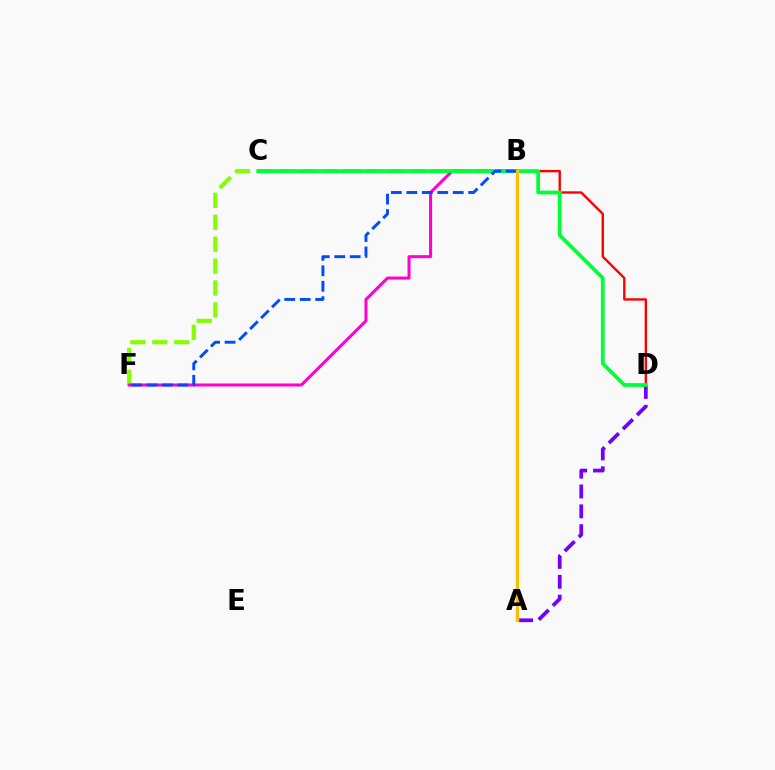{('A', 'D'): [{'color': '#7200ff', 'line_style': 'dashed', 'thickness': 2.7}], ('B', 'F'): [{'color': '#84ff00', 'line_style': 'dashed', 'thickness': 2.98}, {'color': '#ff00cf', 'line_style': 'solid', 'thickness': 2.18}, {'color': '#004bff', 'line_style': 'dashed', 'thickness': 2.1}], ('C', 'D'): [{'color': '#ff0000', 'line_style': 'solid', 'thickness': 1.72}, {'color': '#00ff39', 'line_style': 'solid', 'thickness': 2.72}], ('A', 'B'): [{'color': '#00fff6', 'line_style': 'solid', 'thickness': 1.68}, {'color': '#ffbd00', 'line_style': 'solid', 'thickness': 2.15}]}